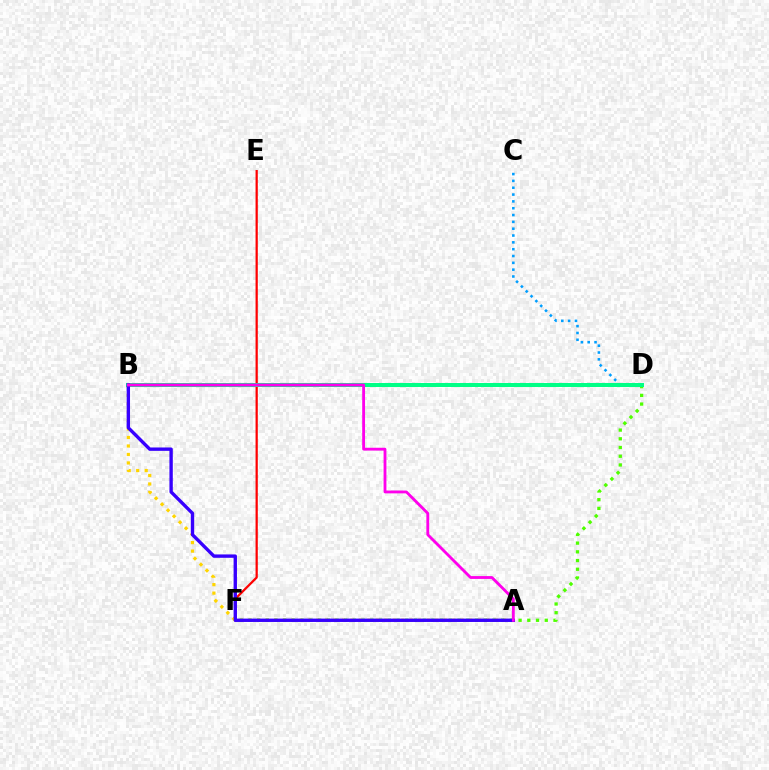{('A', 'B'): [{'color': '#ffd500', 'line_style': 'dotted', 'thickness': 2.3}, {'color': '#3700ff', 'line_style': 'solid', 'thickness': 2.43}, {'color': '#ff00ed', 'line_style': 'solid', 'thickness': 2.04}], ('E', 'F'): [{'color': '#ff0000', 'line_style': 'solid', 'thickness': 1.61}], ('D', 'F'): [{'color': '#4fff00', 'line_style': 'dotted', 'thickness': 2.37}], ('C', 'D'): [{'color': '#009eff', 'line_style': 'dotted', 'thickness': 1.85}], ('B', 'D'): [{'color': '#00ff86', 'line_style': 'solid', 'thickness': 2.88}]}